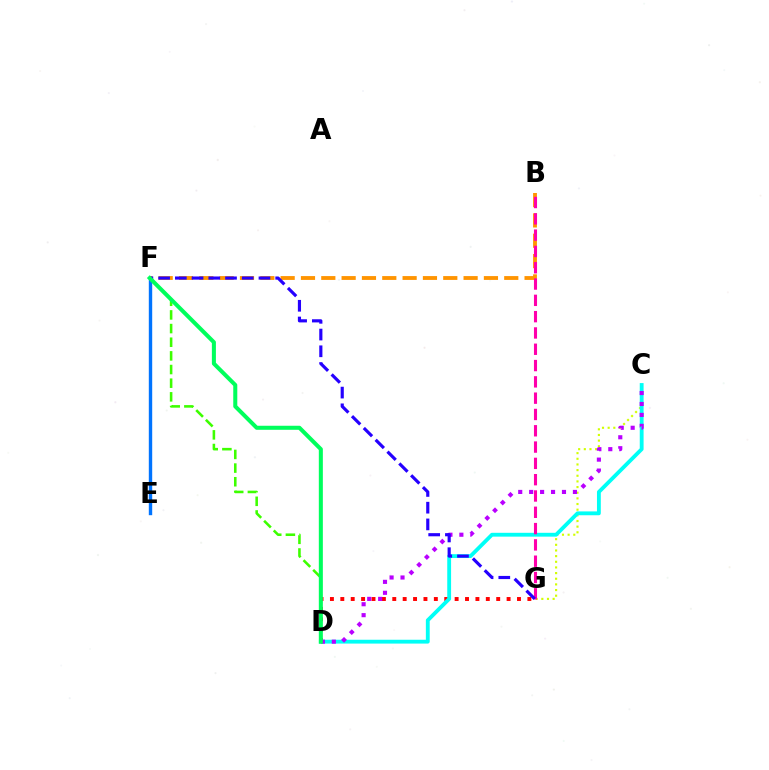{('D', 'F'): [{'color': '#3dff00', 'line_style': 'dashed', 'thickness': 1.85}, {'color': '#00ff5c', 'line_style': 'solid', 'thickness': 2.91}], ('D', 'G'): [{'color': '#ff0000', 'line_style': 'dotted', 'thickness': 2.82}], ('C', 'G'): [{'color': '#d1ff00', 'line_style': 'dotted', 'thickness': 1.54}], ('E', 'F'): [{'color': '#0074ff', 'line_style': 'solid', 'thickness': 2.44}], ('B', 'F'): [{'color': '#ff9400', 'line_style': 'dashed', 'thickness': 2.76}], ('C', 'D'): [{'color': '#00fff6', 'line_style': 'solid', 'thickness': 2.76}, {'color': '#b900ff', 'line_style': 'dotted', 'thickness': 2.97}], ('B', 'G'): [{'color': '#ff00ac', 'line_style': 'dashed', 'thickness': 2.21}], ('F', 'G'): [{'color': '#2500ff', 'line_style': 'dashed', 'thickness': 2.27}]}